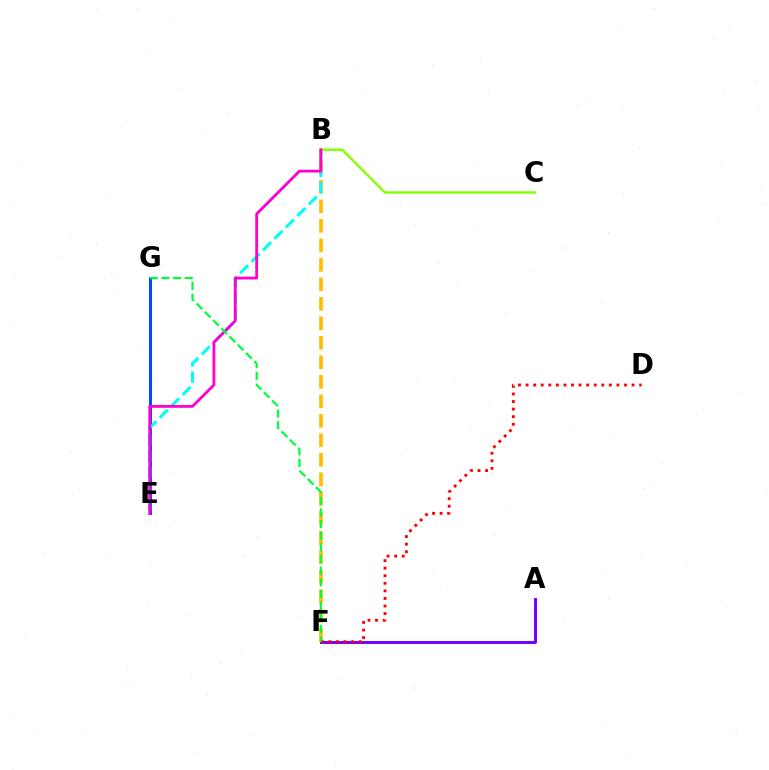{('A', 'F'): [{'color': '#7200ff', 'line_style': 'solid', 'thickness': 2.11}], ('B', 'C'): [{'color': '#84ff00', 'line_style': 'solid', 'thickness': 1.73}], ('E', 'G'): [{'color': '#004bff', 'line_style': 'solid', 'thickness': 2.17}], ('B', 'F'): [{'color': '#ffbd00', 'line_style': 'dashed', 'thickness': 2.65}], ('B', 'E'): [{'color': '#00fff6', 'line_style': 'dashed', 'thickness': 2.2}, {'color': '#ff00cf', 'line_style': 'solid', 'thickness': 2.02}], ('D', 'F'): [{'color': '#ff0000', 'line_style': 'dotted', 'thickness': 2.06}], ('F', 'G'): [{'color': '#00ff39', 'line_style': 'dashed', 'thickness': 1.58}]}